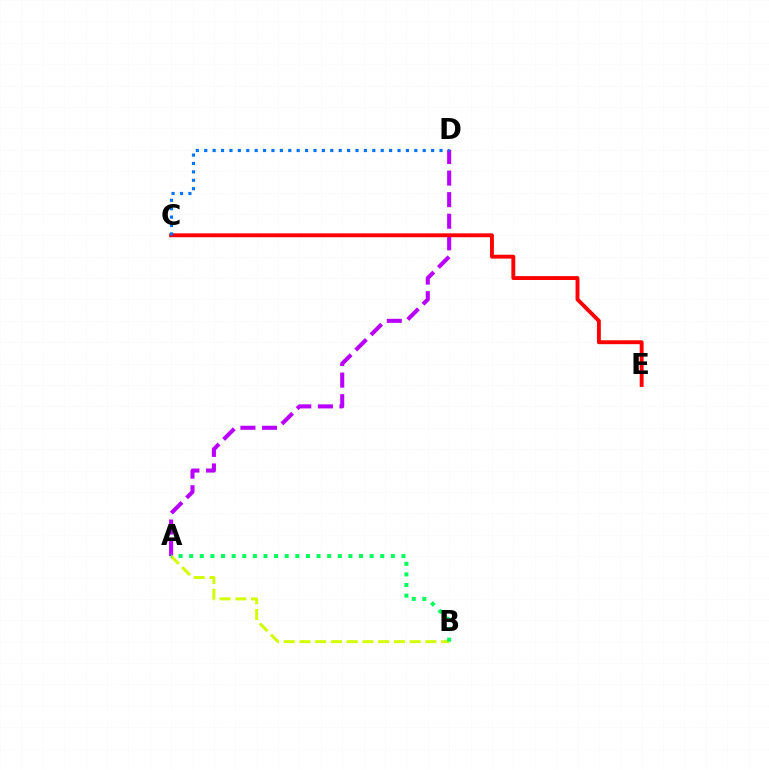{('A', 'D'): [{'color': '#b900ff', 'line_style': 'dashed', 'thickness': 2.93}], ('C', 'E'): [{'color': '#ff0000', 'line_style': 'solid', 'thickness': 2.8}], ('A', 'B'): [{'color': '#d1ff00', 'line_style': 'dashed', 'thickness': 2.14}, {'color': '#00ff5c', 'line_style': 'dotted', 'thickness': 2.88}], ('C', 'D'): [{'color': '#0074ff', 'line_style': 'dotted', 'thickness': 2.28}]}